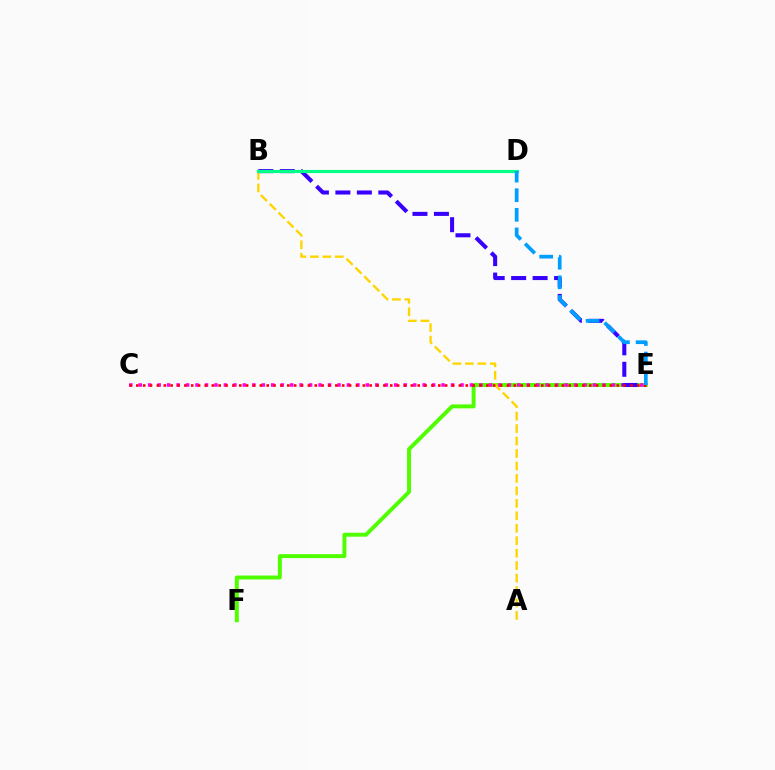{('E', 'F'): [{'color': '#4fff00', 'line_style': 'solid', 'thickness': 2.84}], ('A', 'B'): [{'color': '#ffd500', 'line_style': 'dashed', 'thickness': 1.69}], ('C', 'E'): [{'color': '#ff00ed', 'line_style': 'dotted', 'thickness': 2.57}, {'color': '#ff0000', 'line_style': 'dotted', 'thickness': 1.86}], ('B', 'E'): [{'color': '#3700ff', 'line_style': 'dashed', 'thickness': 2.92}], ('B', 'D'): [{'color': '#00ff86', 'line_style': 'solid', 'thickness': 2.26}], ('D', 'E'): [{'color': '#009eff', 'line_style': 'dashed', 'thickness': 2.66}]}